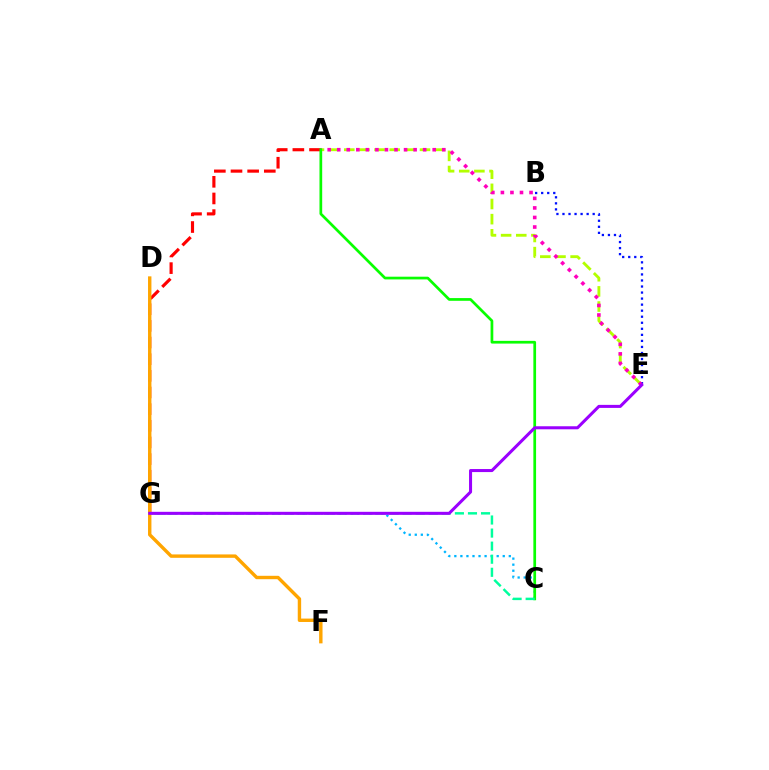{('A', 'E'): [{'color': '#b3ff00', 'line_style': 'dashed', 'thickness': 2.06}, {'color': '#ff00bd', 'line_style': 'dotted', 'thickness': 2.59}], ('A', 'G'): [{'color': '#ff0000', 'line_style': 'dashed', 'thickness': 2.26}], ('B', 'E'): [{'color': '#0010ff', 'line_style': 'dotted', 'thickness': 1.64}], ('C', 'G'): [{'color': '#00b5ff', 'line_style': 'dotted', 'thickness': 1.64}, {'color': '#00ff9d', 'line_style': 'dashed', 'thickness': 1.78}], ('A', 'C'): [{'color': '#08ff00', 'line_style': 'solid', 'thickness': 1.95}], ('D', 'F'): [{'color': '#ffa500', 'line_style': 'solid', 'thickness': 2.45}], ('E', 'G'): [{'color': '#9b00ff', 'line_style': 'solid', 'thickness': 2.19}]}